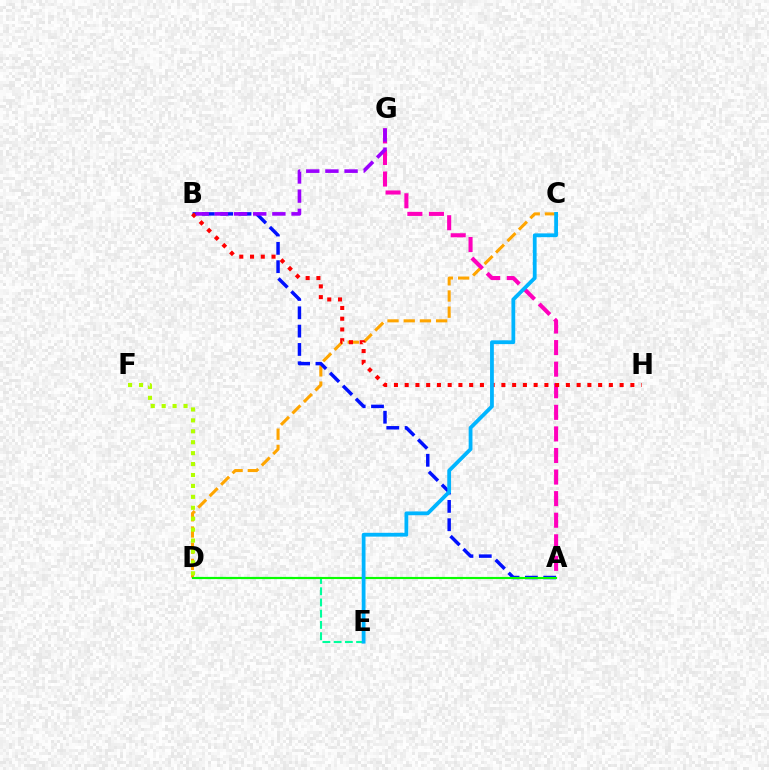{('C', 'D'): [{'color': '#ffa500', 'line_style': 'dashed', 'thickness': 2.2}], ('A', 'B'): [{'color': '#0010ff', 'line_style': 'dashed', 'thickness': 2.49}], ('A', 'G'): [{'color': '#ff00bd', 'line_style': 'dashed', 'thickness': 2.93}], ('B', 'H'): [{'color': '#ff0000', 'line_style': 'dotted', 'thickness': 2.92}], ('B', 'G'): [{'color': '#9b00ff', 'line_style': 'dashed', 'thickness': 2.6}], ('D', 'E'): [{'color': '#00ff9d', 'line_style': 'dashed', 'thickness': 1.53}], ('A', 'D'): [{'color': '#08ff00', 'line_style': 'solid', 'thickness': 1.53}], ('D', 'F'): [{'color': '#b3ff00', 'line_style': 'dotted', 'thickness': 2.97}], ('C', 'E'): [{'color': '#00b5ff', 'line_style': 'solid', 'thickness': 2.73}]}